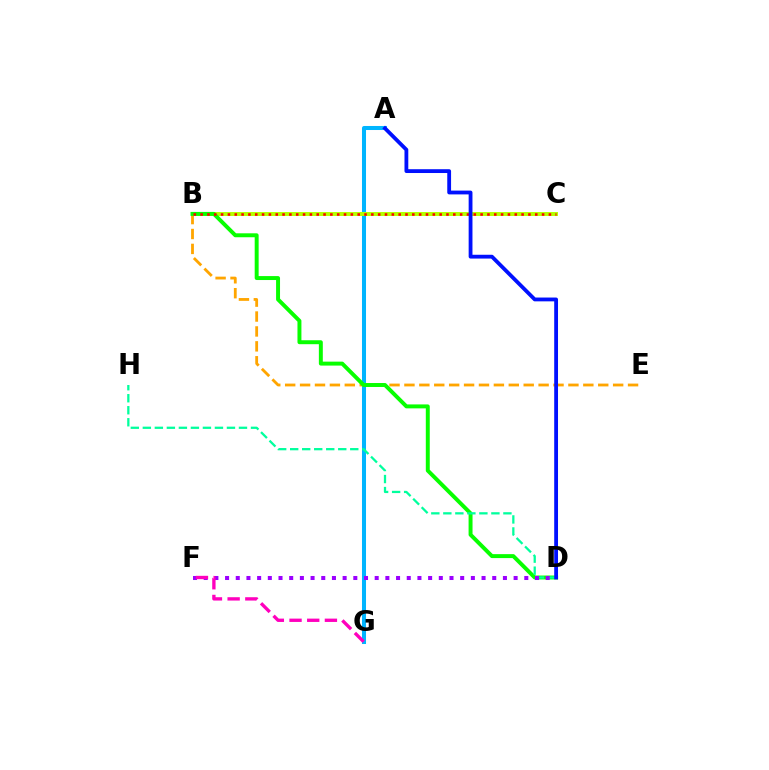{('A', 'G'): [{'color': '#00b5ff', 'line_style': 'solid', 'thickness': 2.9}], ('B', 'E'): [{'color': '#ffa500', 'line_style': 'dashed', 'thickness': 2.03}], ('B', 'C'): [{'color': '#b3ff00', 'line_style': 'solid', 'thickness': 2.85}, {'color': '#ff0000', 'line_style': 'dotted', 'thickness': 1.86}], ('B', 'D'): [{'color': '#08ff00', 'line_style': 'solid', 'thickness': 2.84}], ('D', 'H'): [{'color': '#00ff9d', 'line_style': 'dashed', 'thickness': 1.63}], ('A', 'D'): [{'color': '#0010ff', 'line_style': 'solid', 'thickness': 2.74}], ('D', 'F'): [{'color': '#9b00ff', 'line_style': 'dotted', 'thickness': 2.9}], ('F', 'G'): [{'color': '#ff00bd', 'line_style': 'dashed', 'thickness': 2.4}]}